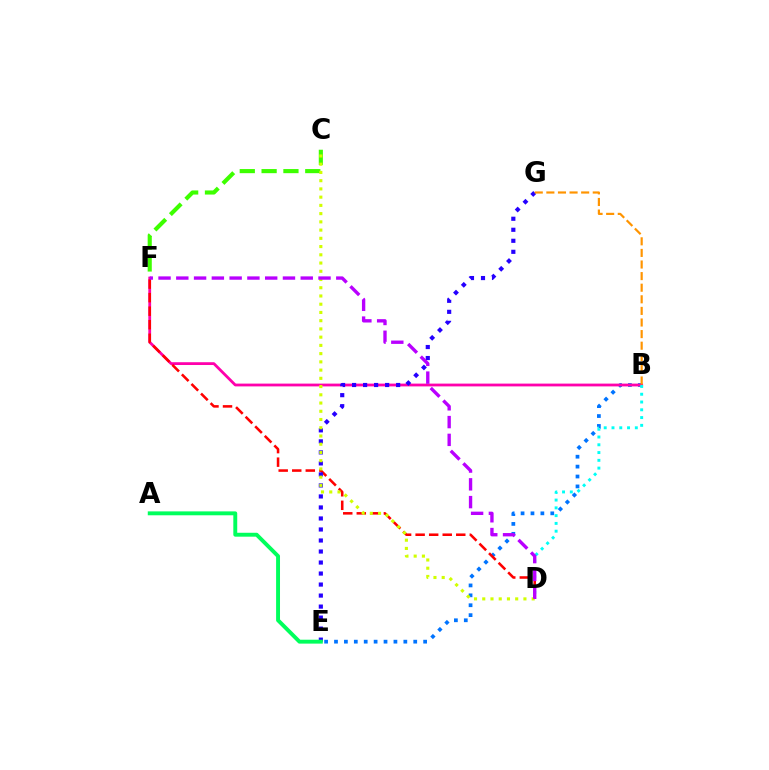{('B', 'E'): [{'color': '#0074ff', 'line_style': 'dotted', 'thickness': 2.69}], ('B', 'F'): [{'color': '#ff00ac', 'line_style': 'solid', 'thickness': 2.01}], ('B', 'D'): [{'color': '#00fff6', 'line_style': 'dotted', 'thickness': 2.11}], ('D', 'F'): [{'color': '#ff0000', 'line_style': 'dashed', 'thickness': 1.84}, {'color': '#b900ff', 'line_style': 'dashed', 'thickness': 2.41}], ('C', 'F'): [{'color': '#3dff00', 'line_style': 'dashed', 'thickness': 2.97}], ('E', 'G'): [{'color': '#2500ff', 'line_style': 'dotted', 'thickness': 2.99}], ('B', 'G'): [{'color': '#ff9400', 'line_style': 'dashed', 'thickness': 1.58}], ('C', 'D'): [{'color': '#d1ff00', 'line_style': 'dotted', 'thickness': 2.24}], ('A', 'E'): [{'color': '#00ff5c', 'line_style': 'solid', 'thickness': 2.81}]}